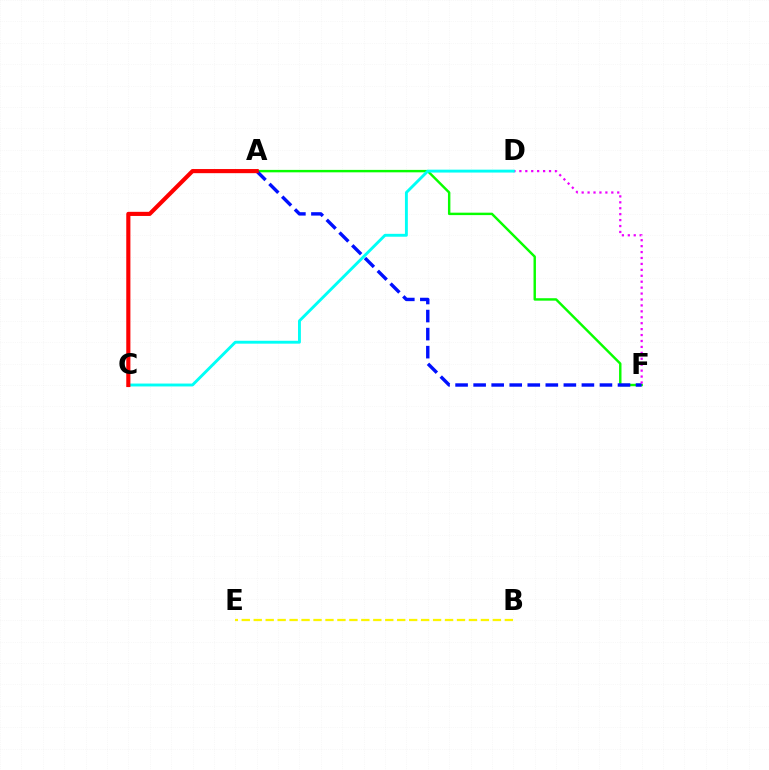{('A', 'F'): [{'color': '#08ff00', 'line_style': 'solid', 'thickness': 1.75}, {'color': '#0010ff', 'line_style': 'dashed', 'thickness': 2.45}], ('D', 'F'): [{'color': '#ee00ff', 'line_style': 'dotted', 'thickness': 1.61}], ('C', 'D'): [{'color': '#00fff6', 'line_style': 'solid', 'thickness': 2.08}], ('B', 'E'): [{'color': '#fcf500', 'line_style': 'dashed', 'thickness': 1.62}], ('A', 'C'): [{'color': '#ff0000', 'line_style': 'solid', 'thickness': 2.98}]}